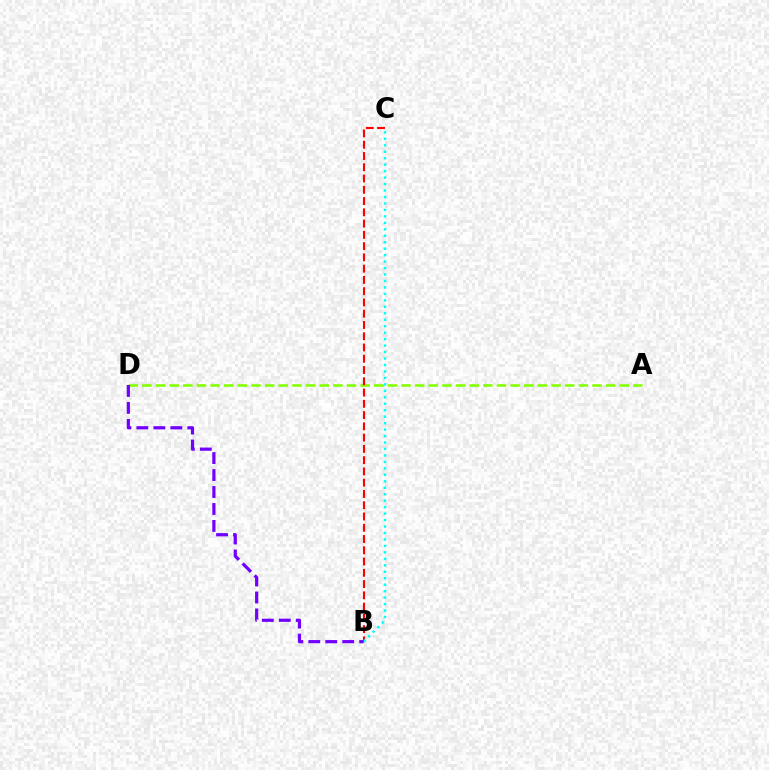{('A', 'D'): [{'color': '#84ff00', 'line_style': 'dashed', 'thickness': 1.85}], ('B', 'C'): [{'color': '#ff0000', 'line_style': 'dashed', 'thickness': 1.53}, {'color': '#00fff6', 'line_style': 'dotted', 'thickness': 1.76}], ('B', 'D'): [{'color': '#7200ff', 'line_style': 'dashed', 'thickness': 2.3}]}